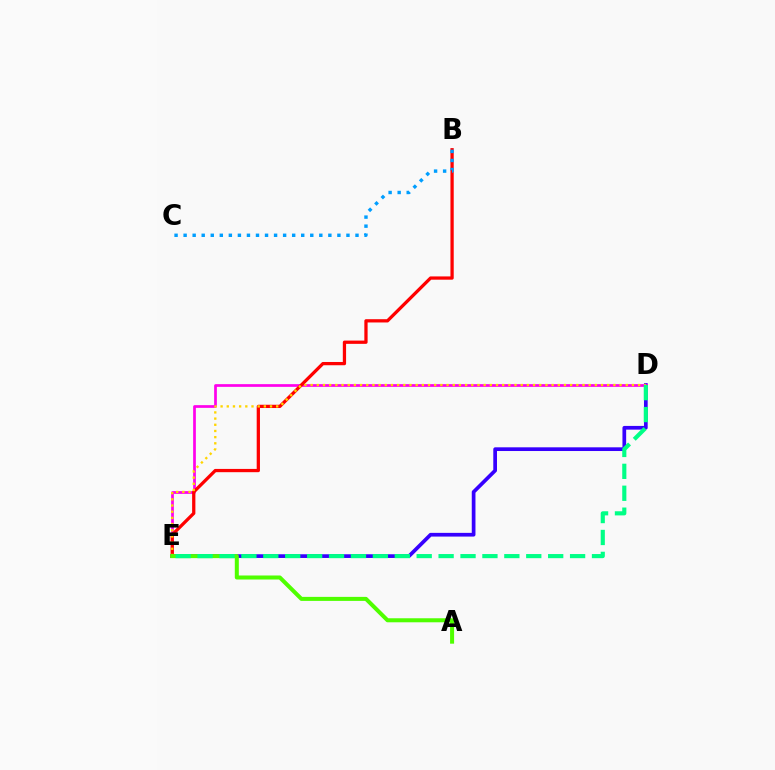{('D', 'E'): [{'color': '#3700ff', 'line_style': 'solid', 'thickness': 2.67}, {'color': '#ff00ed', 'line_style': 'solid', 'thickness': 1.95}, {'color': '#ffd500', 'line_style': 'dotted', 'thickness': 1.68}, {'color': '#00ff86', 'line_style': 'dashed', 'thickness': 2.98}], ('B', 'E'): [{'color': '#ff0000', 'line_style': 'solid', 'thickness': 2.35}], ('B', 'C'): [{'color': '#009eff', 'line_style': 'dotted', 'thickness': 2.46}], ('A', 'E'): [{'color': '#4fff00', 'line_style': 'solid', 'thickness': 2.89}]}